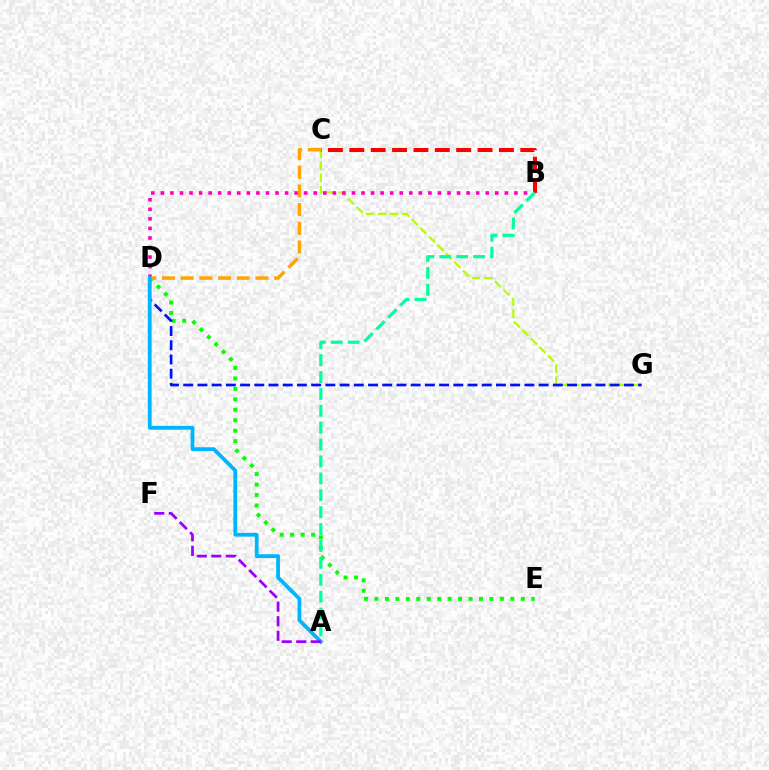{('C', 'G'): [{'color': '#b3ff00', 'line_style': 'dashed', 'thickness': 1.64}], ('D', 'E'): [{'color': '#08ff00', 'line_style': 'dotted', 'thickness': 2.84}], ('D', 'G'): [{'color': '#0010ff', 'line_style': 'dashed', 'thickness': 1.93}], ('B', 'D'): [{'color': '#ff00bd', 'line_style': 'dotted', 'thickness': 2.6}], ('B', 'C'): [{'color': '#ff0000', 'line_style': 'dashed', 'thickness': 2.9}], ('C', 'D'): [{'color': '#ffa500', 'line_style': 'dashed', 'thickness': 2.54}], ('A', 'D'): [{'color': '#00b5ff', 'line_style': 'solid', 'thickness': 2.73}], ('A', 'B'): [{'color': '#00ff9d', 'line_style': 'dashed', 'thickness': 2.3}], ('A', 'F'): [{'color': '#9b00ff', 'line_style': 'dashed', 'thickness': 1.98}]}